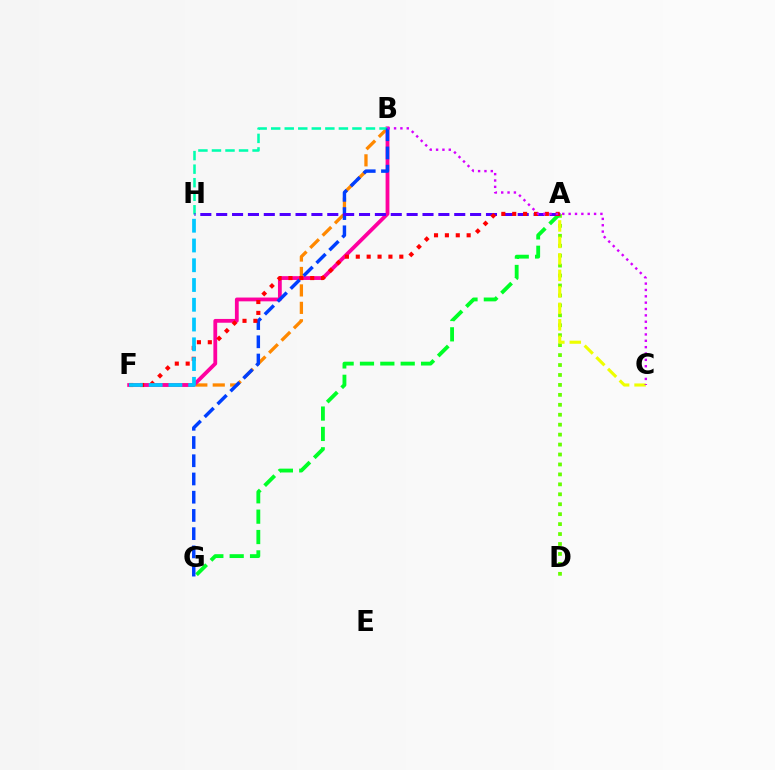{('A', 'D'): [{'color': '#66ff00', 'line_style': 'dotted', 'thickness': 2.7}], ('B', 'F'): [{'color': '#ff8800', 'line_style': 'dashed', 'thickness': 2.37}, {'color': '#ff00a0', 'line_style': 'solid', 'thickness': 2.73}], ('A', 'G'): [{'color': '#00ff27', 'line_style': 'dashed', 'thickness': 2.77}], ('B', 'H'): [{'color': '#00ffaf', 'line_style': 'dashed', 'thickness': 1.84}], ('B', 'G'): [{'color': '#003fff', 'line_style': 'dashed', 'thickness': 2.48}], ('A', 'C'): [{'color': '#eeff00', 'line_style': 'dashed', 'thickness': 2.24}], ('A', 'H'): [{'color': '#4f00ff', 'line_style': 'dashed', 'thickness': 2.16}], ('A', 'F'): [{'color': '#ff0000', 'line_style': 'dotted', 'thickness': 2.96}], ('F', 'H'): [{'color': '#00c7ff', 'line_style': 'dashed', 'thickness': 2.68}], ('B', 'C'): [{'color': '#d600ff', 'line_style': 'dotted', 'thickness': 1.73}]}